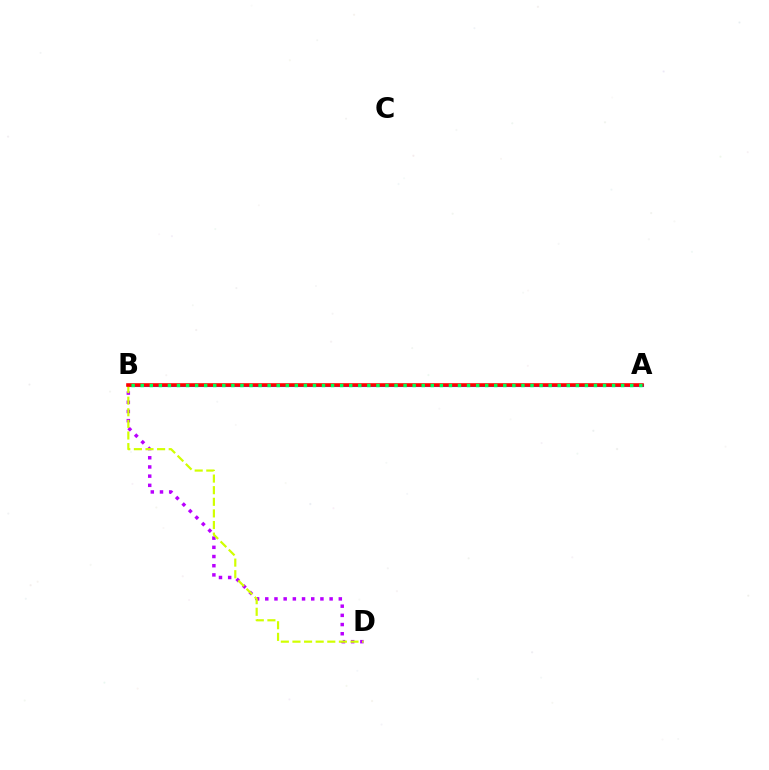{('B', 'D'): [{'color': '#b900ff', 'line_style': 'dotted', 'thickness': 2.5}, {'color': '#d1ff00', 'line_style': 'dashed', 'thickness': 1.58}], ('A', 'B'): [{'color': '#0074ff', 'line_style': 'solid', 'thickness': 2.22}, {'color': '#ff0000', 'line_style': 'solid', 'thickness': 2.58}, {'color': '#00ff5c', 'line_style': 'dotted', 'thickness': 2.46}]}